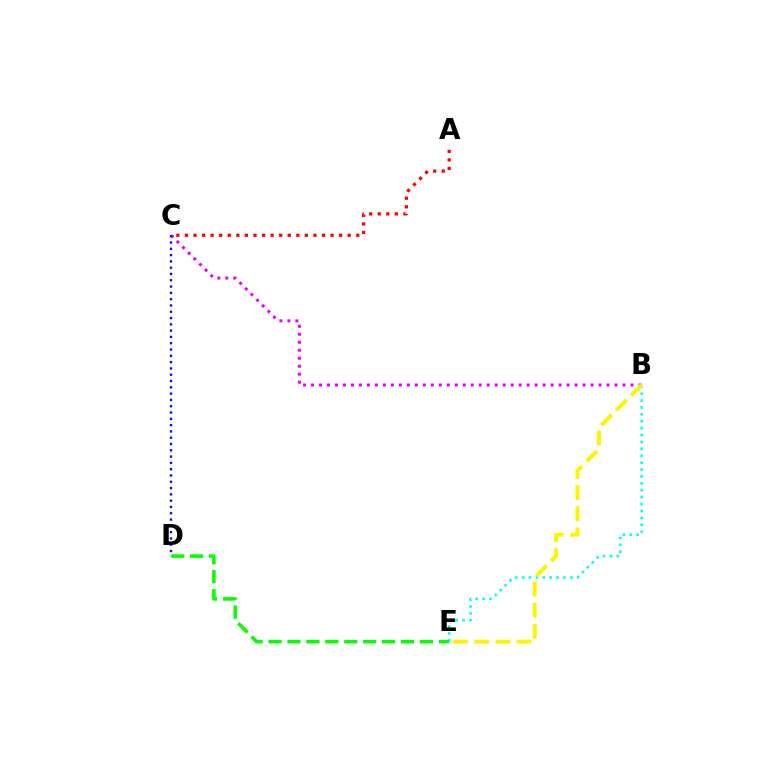{('B', 'E'): [{'color': '#00fff6', 'line_style': 'dotted', 'thickness': 1.88}, {'color': '#fcf500', 'line_style': 'dashed', 'thickness': 2.87}], ('B', 'C'): [{'color': '#ee00ff', 'line_style': 'dotted', 'thickness': 2.17}], ('A', 'C'): [{'color': '#ff0000', 'line_style': 'dotted', 'thickness': 2.33}], ('D', 'E'): [{'color': '#08ff00', 'line_style': 'dashed', 'thickness': 2.57}], ('C', 'D'): [{'color': '#0010ff', 'line_style': 'dotted', 'thickness': 1.71}]}